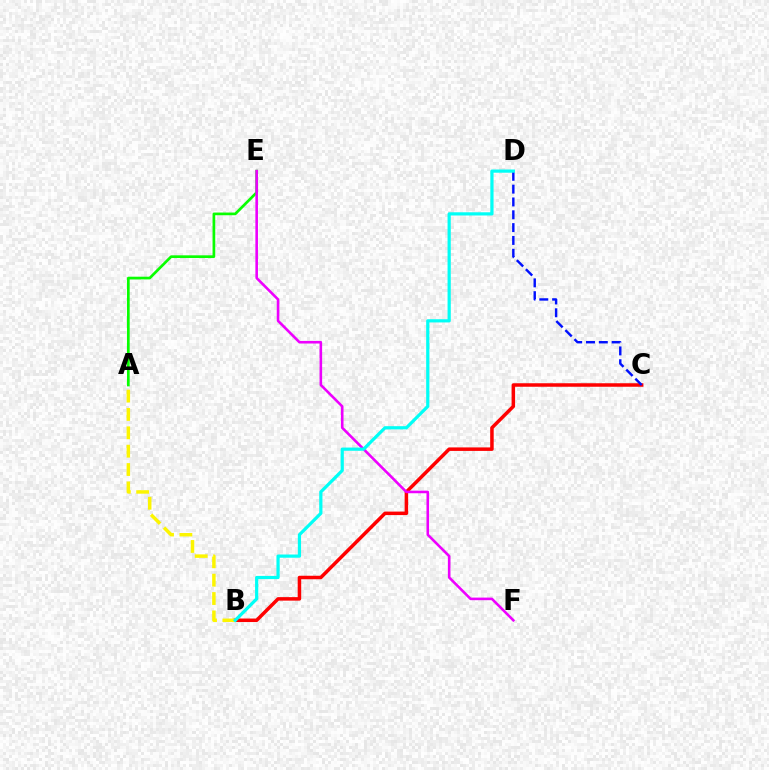{('B', 'C'): [{'color': '#ff0000', 'line_style': 'solid', 'thickness': 2.52}], ('A', 'E'): [{'color': '#08ff00', 'line_style': 'solid', 'thickness': 1.94}], ('E', 'F'): [{'color': '#ee00ff', 'line_style': 'solid', 'thickness': 1.87}], ('C', 'D'): [{'color': '#0010ff', 'line_style': 'dashed', 'thickness': 1.74}], ('A', 'B'): [{'color': '#fcf500', 'line_style': 'dashed', 'thickness': 2.49}], ('B', 'D'): [{'color': '#00fff6', 'line_style': 'solid', 'thickness': 2.31}]}